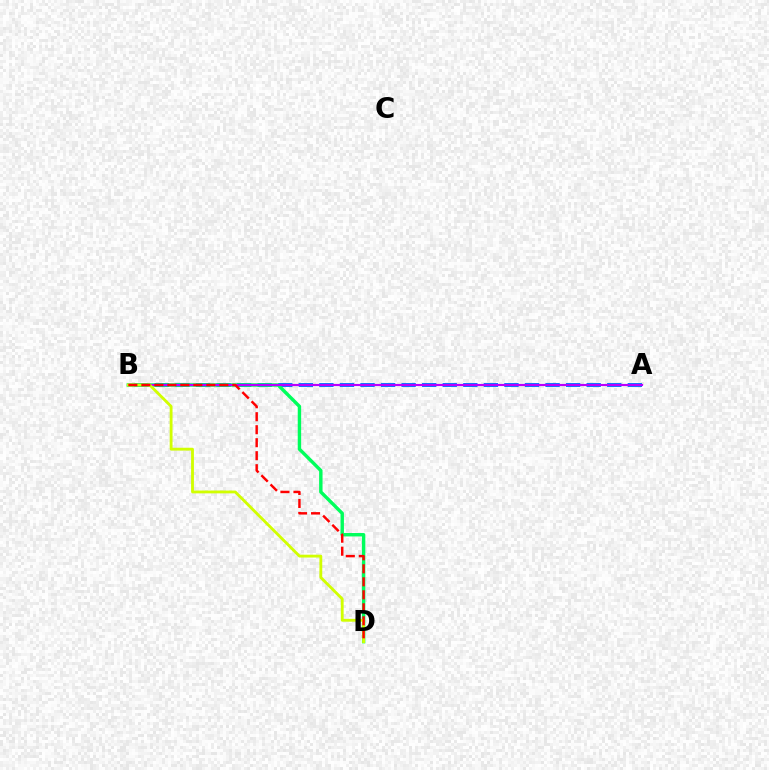{('A', 'B'): [{'color': '#0074ff', 'line_style': 'dashed', 'thickness': 2.79}, {'color': '#b900ff', 'line_style': 'solid', 'thickness': 1.55}], ('B', 'D'): [{'color': '#00ff5c', 'line_style': 'solid', 'thickness': 2.46}, {'color': '#d1ff00', 'line_style': 'solid', 'thickness': 2.04}, {'color': '#ff0000', 'line_style': 'dashed', 'thickness': 1.77}]}